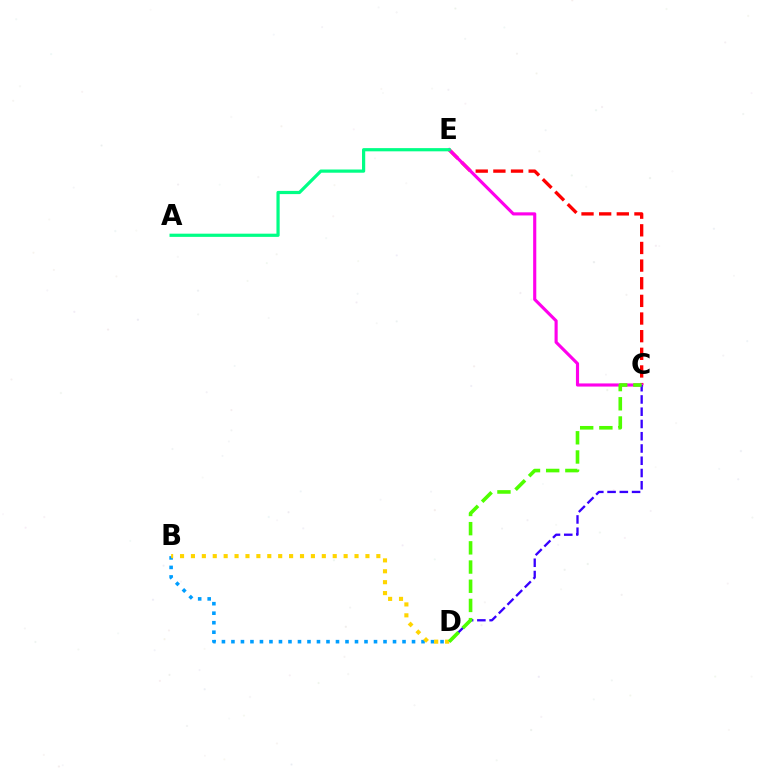{('C', 'E'): [{'color': '#ff0000', 'line_style': 'dashed', 'thickness': 2.4}, {'color': '#ff00ed', 'line_style': 'solid', 'thickness': 2.25}], ('C', 'D'): [{'color': '#3700ff', 'line_style': 'dashed', 'thickness': 1.67}, {'color': '#4fff00', 'line_style': 'dashed', 'thickness': 2.61}], ('A', 'E'): [{'color': '#00ff86', 'line_style': 'solid', 'thickness': 2.31}], ('B', 'D'): [{'color': '#009eff', 'line_style': 'dotted', 'thickness': 2.58}, {'color': '#ffd500', 'line_style': 'dotted', 'thickness': 2.96}]}